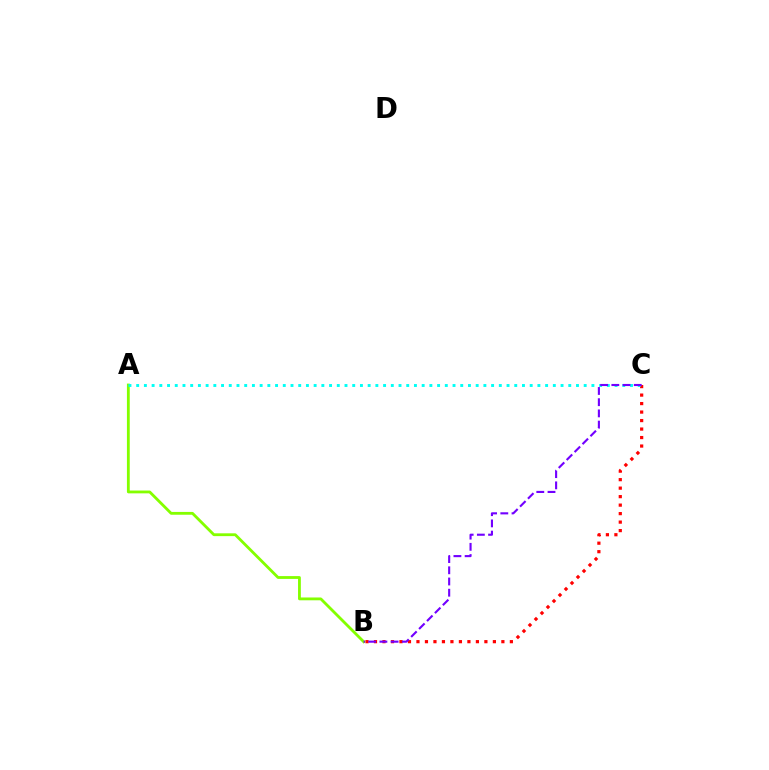{('B', 'C'): [{'color': '#ff0000', 'line_style': 'dotted', 'thickness': 2.31}, {'color': '#7200ff', 'line_style': 'dashed', 'thickness': 1.52}], ('A', 'B'): [{'color': '#84ff00', 'line_style': 'solid', 'thickness': 2.03}], ('A', 'C'): [{'color': '#00fff6', 'line_style': 'dotted', 'thickness': 2.1}]}